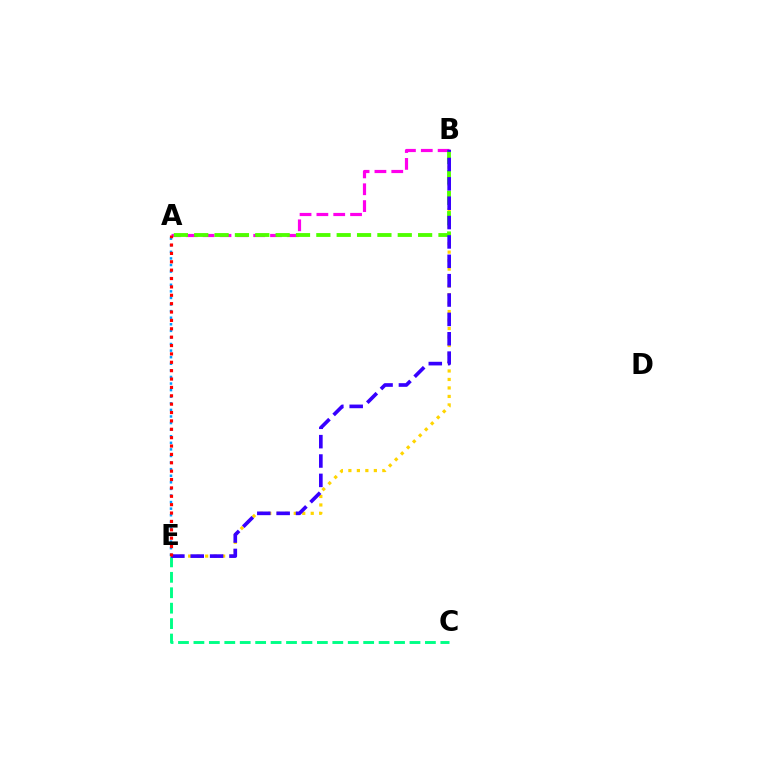{('B', 'E'): [{'color': '#ffd500', 'line_style': 'dotted', 'thickness': 2.31}, {'color': '#3700ff', 'line_style': 'dashed', 'thickness': 2.63}], ('A', 'B'): [{'color': '#ff00ed', 'line_style': 'dashed', 'thickness': 2.29}, {'color': '#4fff00', 'line_style': 'dashed', 'thickness': 2.77}], ('A', 'E'): [{'color': '#009eff', 'line_style': 'dotted', 'thickness': 1.79}, {'color': '#ff0000', 'line_style': 'dotted', 'thickness': 2.28}], ('C', 'E'): [{'color': '#00ff86', 'line_style': 'dashed', 'thickness': 2.1}]}